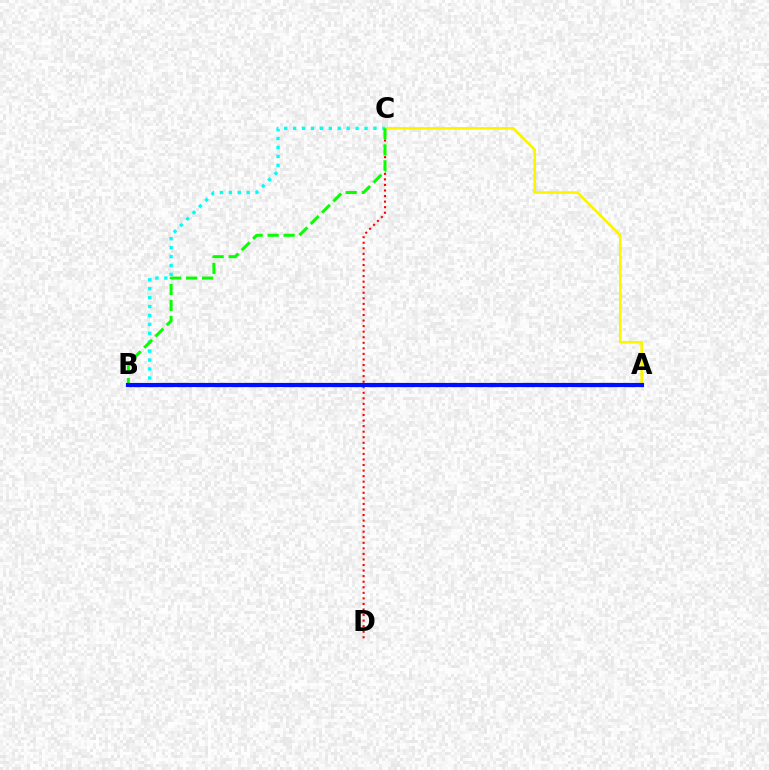{('C', 'D'): [{'color': '#ff0000', 'line_style': 'dotted', 'thickness': 1.51}], ('A', 'C'): [{'color': '#fcf500', 'line_style': 'solid', 'thickness': 1.89}], ('B', 'C'): [{'color': '#00fff6', 'line_style': 'dotted', 'thickness': 2.42}, {'color': '#08ff00', 'line_style': 'dashed', 'thickness': 2.17}], ('A', 'B'): [{'color': '#ee00ff', 'line_style': 'dashed', 'thickness': 2.32}, {'color': '#0010ff', 'line_style': 'solid', 'thickness': 3.0}]}